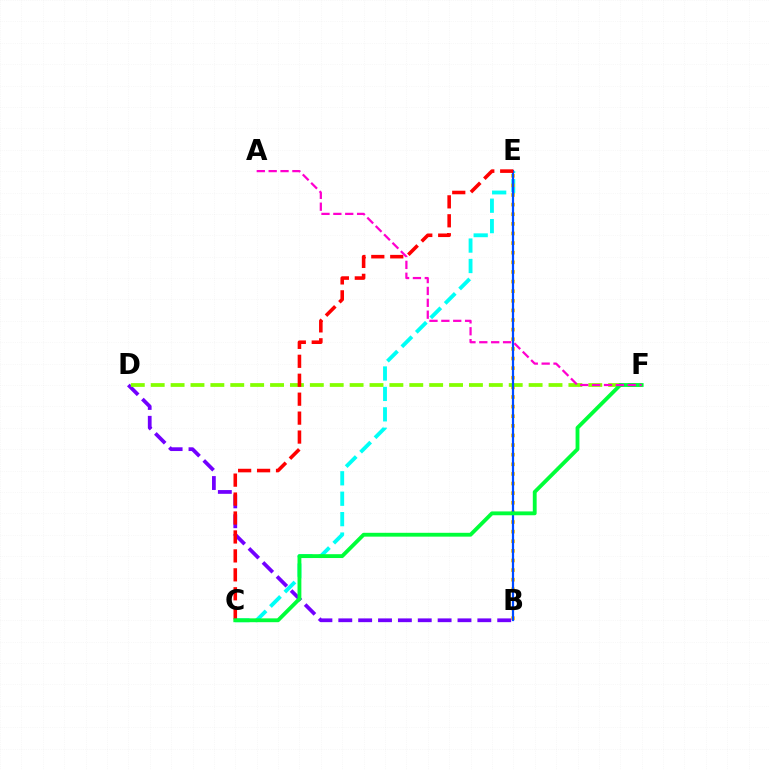{('C', 'E'): [{'color': '#00fff6', 'line_style': 'dashed', 'thickness': 2.77}, {'color': '#ff0000', 'line_style': 'dashed', 'thickness': 2.57}], ('B', 'E'): [{'color': '#ffbd00', 'line_style': 'dotted', 'thickness': 2.61}, {'color': '#004bff', 'line_style': 'solid', 'thickness': 1.6}], ('B', 'D'): [{'color': '#7200ff', 'line_style': 'dashed', 'thickness': 2.7}], ('D', 'F'): [{'color': '#84ff00', 'line_style': 'dashed', 'thickness': 2.7}], ('C', 'F'): [{'color': '#00ff39', 'line_style': 'solid', 'thickness': 2.76}], ('A', 'F'): [{'color': '#ff00cf', 'line_style': 'dashed', 'thickness': 1.61}]}